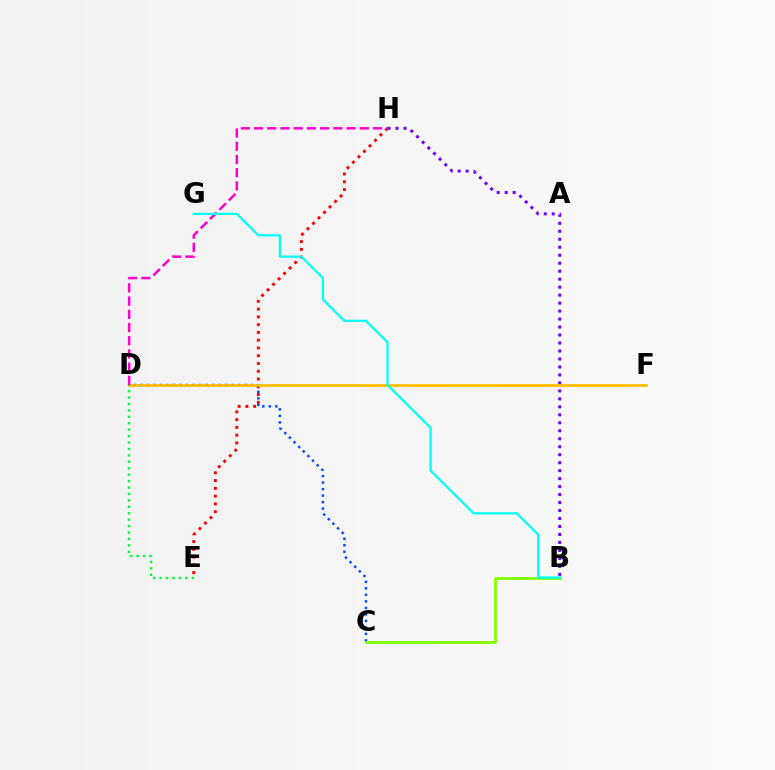{('B', 'H'): [{'color': '#7200ff', 'line_style': 'dotted', 'thickness': 2.17}], ('E', 'H'): [{'color': '#ff0000', 'line_style': 'dotted', 'thickness': 2.11}], ('C', 'D'): [{'color': '#004bff', 'line_style': 'dotted', 'thickness': 1.77}], ('B', 'C'): [{'color': '#84ff00', 'line_style': 'solid', 'thickness': 2.01}], ('D', 'F'): [{'color': '#ffbd00', 'line_style': 'solid', 'thickness': 1.96}], ('D', 'H'): [{'color': '#ff00cf', 'line_style': 'dashed', 'thickness': 1.8}], ('D', 'E'): [{'color': '#00ff39', 'line_style': 'dotted', 'thickness': 1.75}], ('B', 'G'): [{'color': '#00fff6', 'line_style': 'solid', 'thickness': 1.61}]}